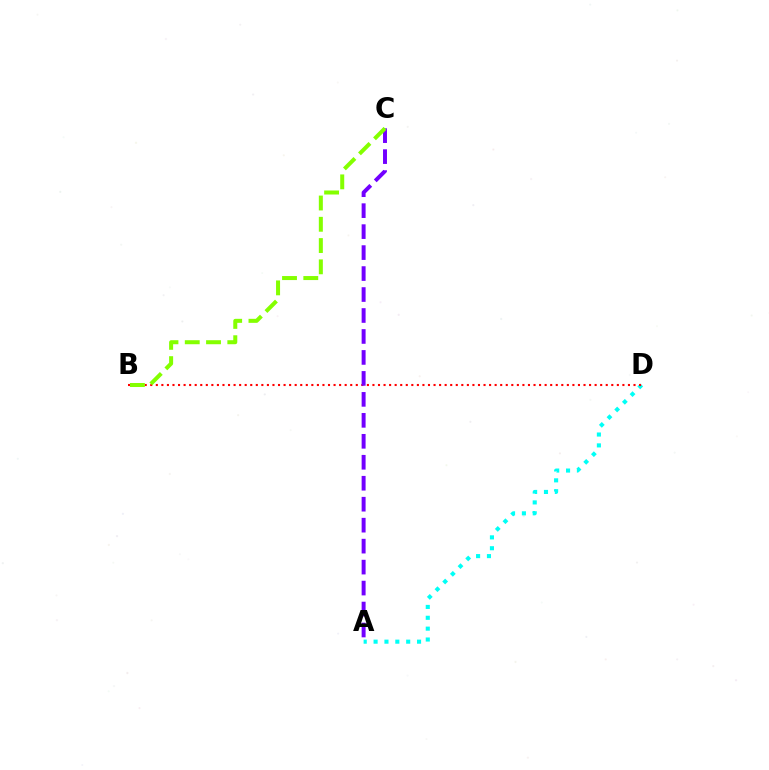{('A', 'D'): [{'color': '#00fff6', 'line_style': 'dotted', 'thickness': 2.95}], ('B', 'D'): [{'color': '#ff0000', 'line_style': 'dotted', 'thickness': 1.51}], ('A', 'C'): [{'color': '#7200ff', 'line_style': 'dashed', 'thickness': 2.85}], ('B', 'C'): [{'color': '#84ff00', 'line_style': 'dashed', 'thickness': 2.89}]}